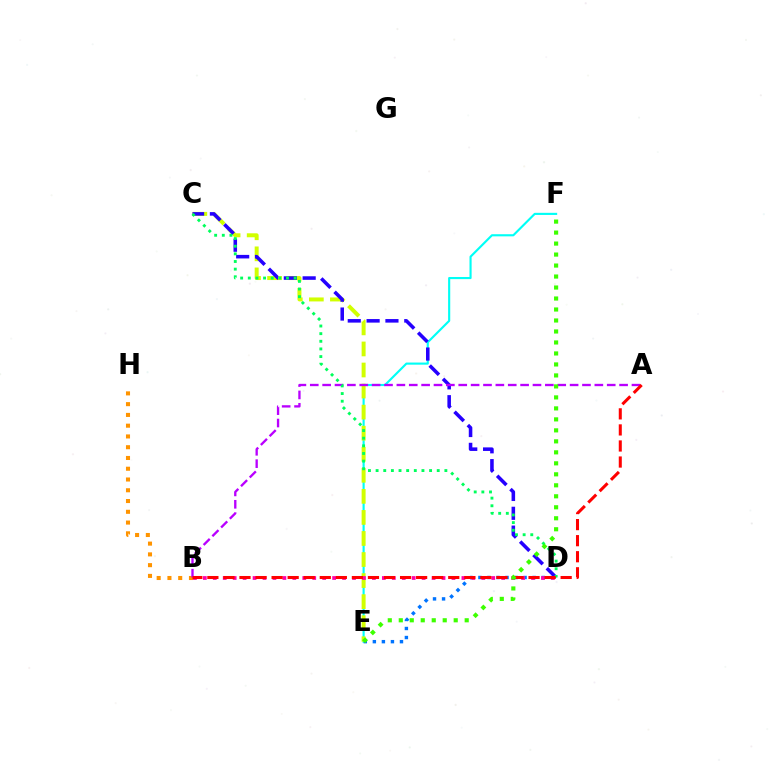{('E', 'F'): [{'color': '#00fff6', 'line_style': 'solid', 'thickness': 1.54}, {'color': '#3dff00', 'line_style': 'dotted', 'thickness': 2.99}], ('D', 'E'): [{'color': '#0074ff', 'line_style': 'dotted', 'thickness': 2.46}], ('C', 'E'): [{'color': '#d1ff00', 'line_style': 'dashed', 'thickness': 2.86}], ('B', 'H'): [{'color': '#ff9400', 'line_style': 'dotted', 'thickness': 2.92}], ('B', 'D'): [{'color': '#ff00ac', 'line_style': 'dotted', 'thickness': 2.7}], ('C', 'D'): [{'color': '#2500ff', 'line_style': 'dashed', 'thickness': 2.56}, {'color': '#00ff5c', 'line_style': 'dotted', 'thickness': 2.08}], ('A', 'B'): [{'color': '#b900ff', 'line_style': 'dashed', 'thickness': 1.68}, {'color': '#ff0000', 'line_style': 'dashed', 'thickness': 2.18}]}